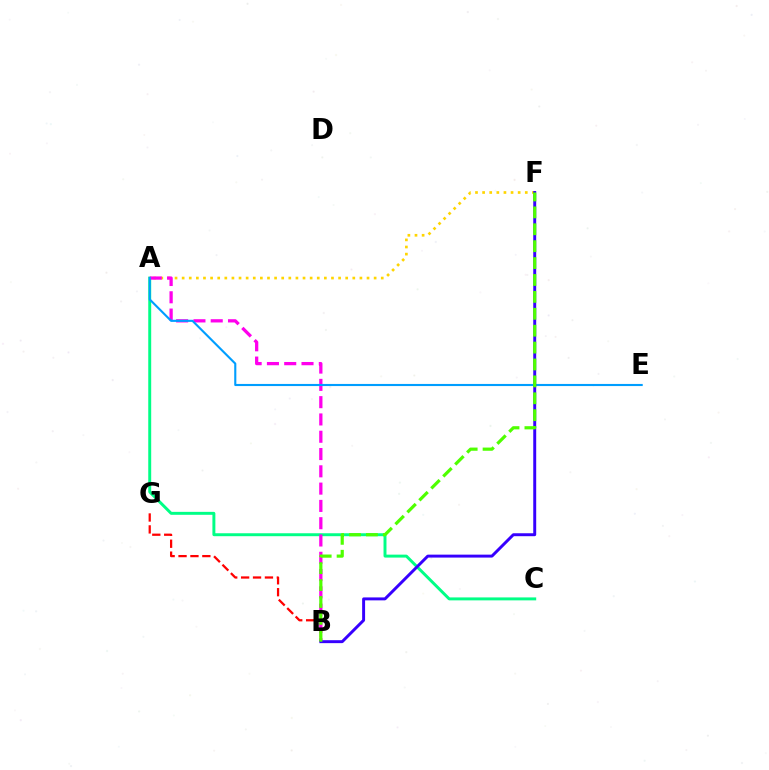{('A', 'C'): [{'color': '#00ff86', 'line_style': 'solid', 'thickness': 2.12}], ('A', 'F'): [{'color': '#ffd500', 'line_style': 'dotted', 'thickness': 1.93}], ('B', 'G'): [{'color': '#ff0000', 'line_style': 'dashed', 'thickness': 1.62}], ('A', 'B'): [{'color': '#ff00ed', 'line_style': 'dashed', 'thickness': 2.35}], ('A', 'E'): [{'color': '#009eff', 'line_style': 'solid', 'thickness': 1.52}], ('B', 'F'): [{'color': '#3700ff', 'line_style': 'solid', 'thickness': 2.12}, {'color': '#4fff00', 'line_style': 'dashed', 'thickness': 2.3}]}